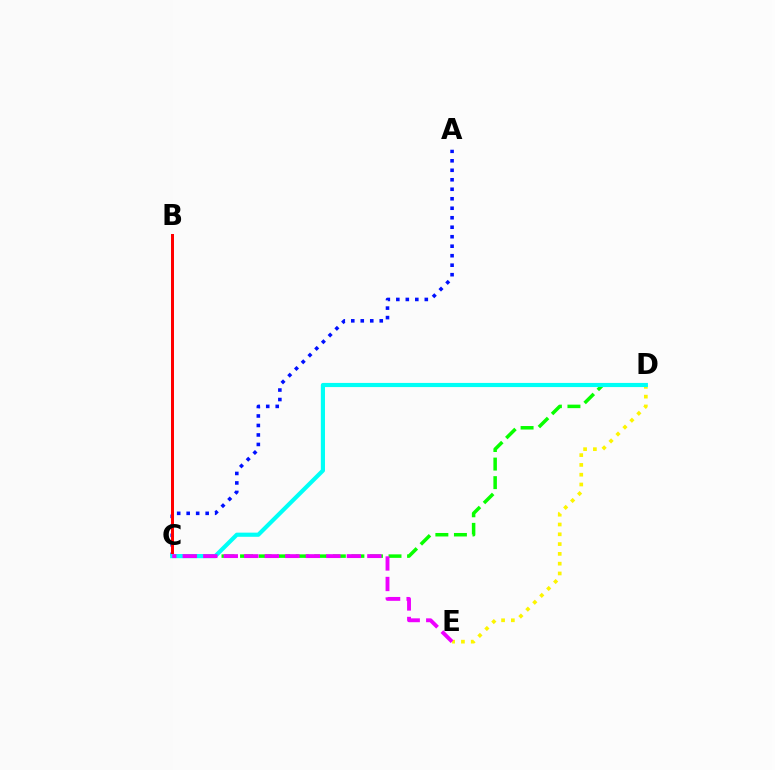{('C', 'D'): [{'color': '#08ff00', 'line_style': 'dashed', 'thickness': 2.52}, {'color': '#00fff6', 'line_style': 'solid', 'thickness': 2.99}], ('A', 'C'): [{'color': '#0010ff', 'line_style': 'dotted', 'thickness': 2.58}], ('B', 'C'): [{'color': '#ff0000', 'line_style': 'solid', 'thickness': 2.16}], ('D', 'E'): [{'color': '#fcf500', 'line_style': 'dotted', 'thickness': 2.66}], ('C', 'E'): [{'color': '#ee00ff', 'line_style': 'dashed', 'thickness': 2.79}]}